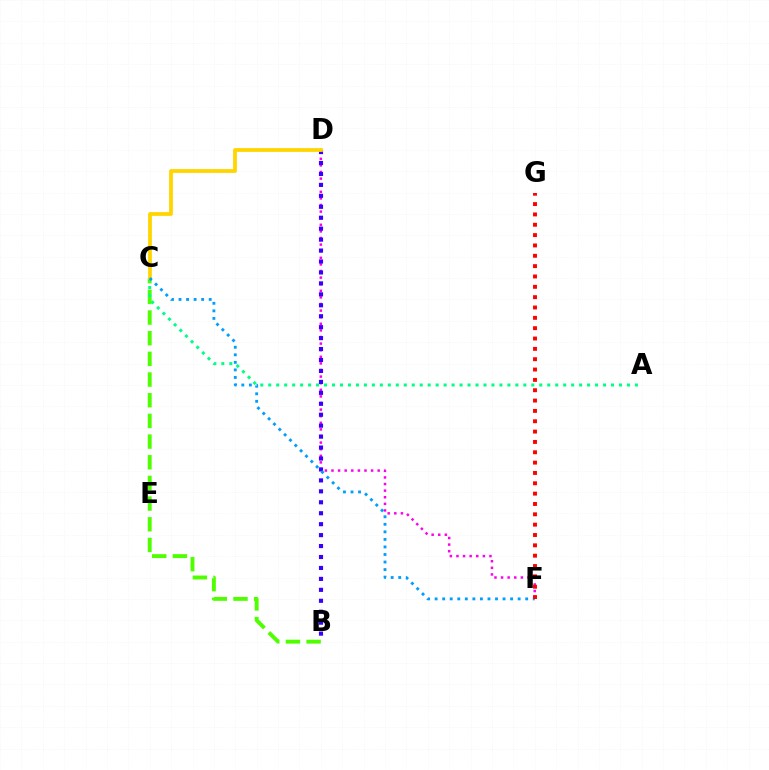{('B', 'C'): [{'color': '#4fff00', 'line_style': 'dashed', 'thickness': 2.81}], ('A', 'C'): [{'color': '#00ff86', 'line_style': 'dotted', 'thickness': 2.17}], ('D', 'F'): [{'color': '#ff00ed', 'line_style': 'dotted', 'thickness': 1.79}], ('B', 'D'): [{'color': '#3700ff', 'line_style': 'dotted', 'thickness': 2.97}], ('C', 'D'): [{'color': '#ffd500', 'line_style': 'solid', 'thickness': 2.72}], ('C', 'F'): [{'color': '#009eff', 'line_style': 'dotted', 'thickness': 2.05}], ('F', 'G'): [{'color': '#ff0000', 'line_style': 'dotted', 'thickness': 2.81}]}